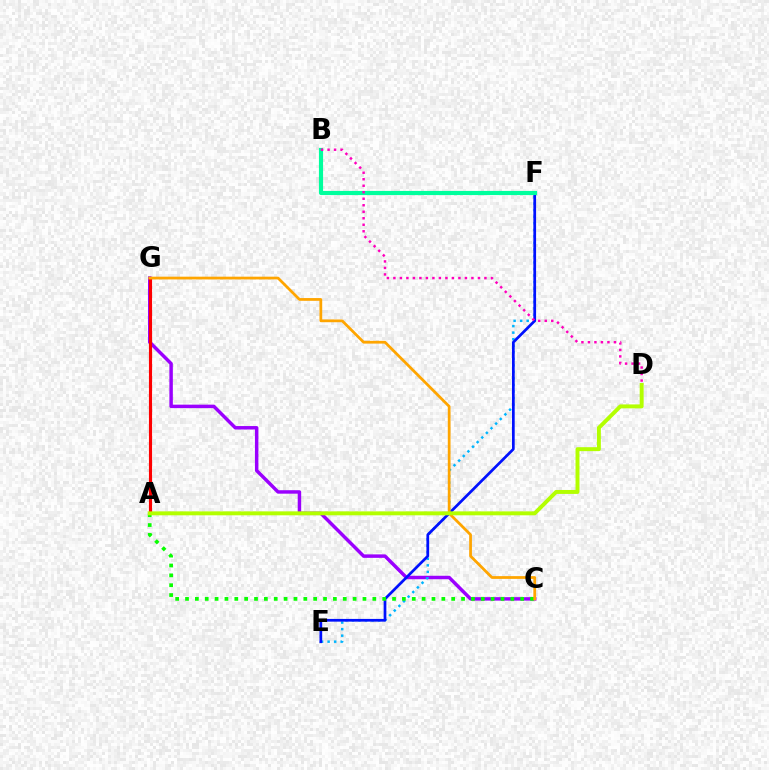{('C', 'G'): [{'color': '#9b00ff', 'line_style': 'solid', 'thickness': 2.49}, {'color': '#ffa500', 'line_style': 'solid', 'thickness': 1.98}], ('E', 'F'): [{'color': '#00b5ff', 'line_style': 'dotted', 'thickness': 1.78}, {'color': '#0010ff', 'line_style': 'solid', 'thickness': 1.96}], ('B', 'F'): [{'color': '#00ff9d', 'line_style': 'solid', 'thickness': 2.99}], ('A', 'G'): [{'color': '#ff0000', 'line_style': 'solid', 'thickness': 2.25}], ('A', 'C'): [{'color': '#08ff00', 'line_style': 'dotted', 'thickness': 2.68}], ('B', 'D'): [{'color': '#ff00bd', 'line_style': 'dotted', 'thickness': 1.77}], ('A', 'D'): [{'color': '#b3ff00', 'line_style': 'solid', 'thickness': 2.84}]}